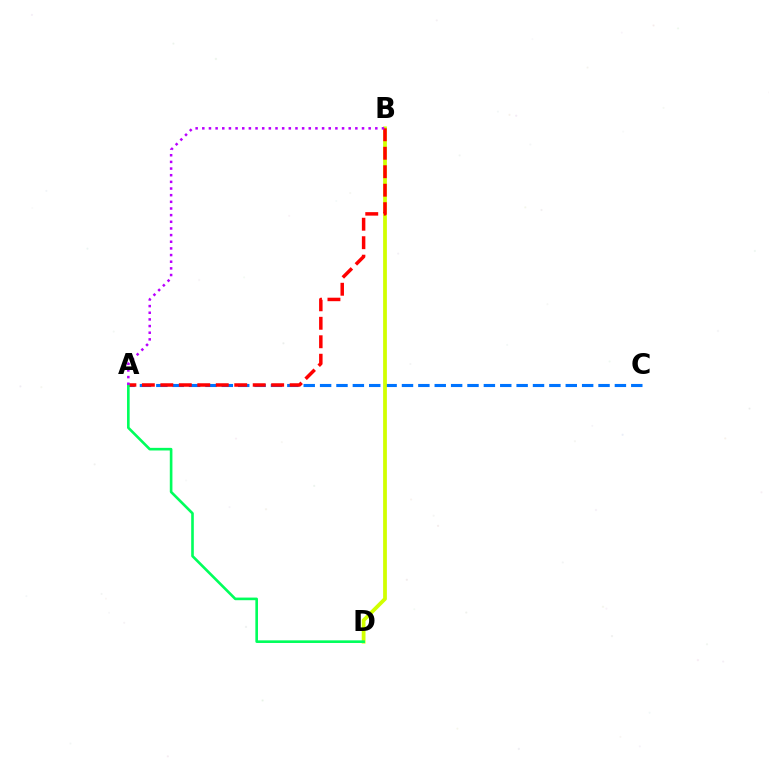{('A', 'C'): [{'color': '#0074ff', 'line_style': 'dashed', 'thickness': 2.22}], ('B', 'D'): [{'color': '#d1ff00', 'line_style': 'solid', 'thickness': 2.71}], ('A', 'B'): [{'color': '#ff0000', 'line_style': 'dashed', 'thickness': 2.51}, {'color': '#b900ff', 'line_style': 'dotted', 'thickness': 1.81}], ('A', 'D'): [{'color': '#00ff5c', 'line_style': 'solid', 'thickness': 1.89}]}